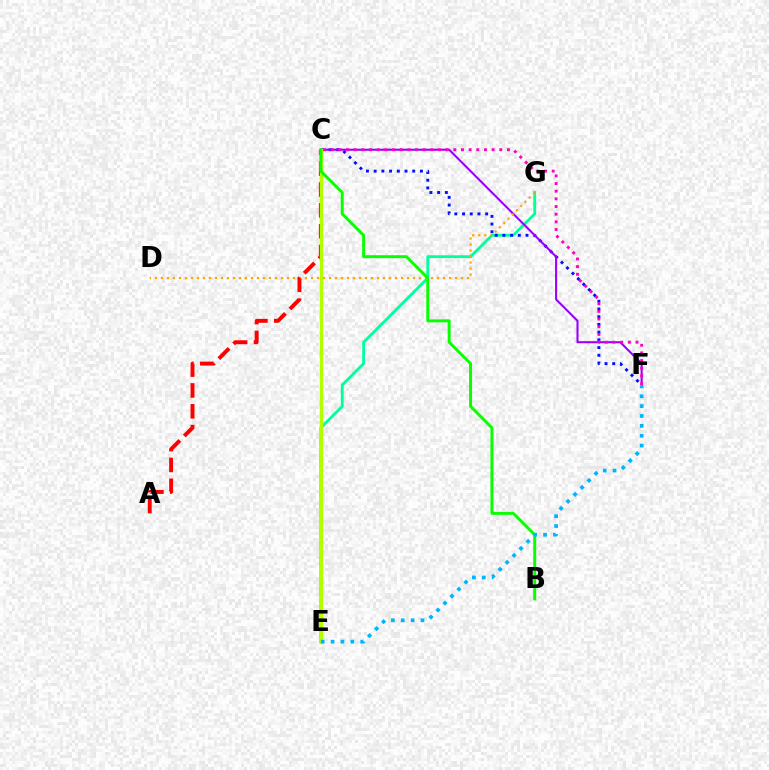{('E', 'G'): [{'color': '#00ff9d', 'line_style': 'solid', 'thickness': 2.03}], ('C', 'F'): [{'color': '#0010ff', 'line_style': 'dotted', 'thickness': 2.1}, {'color': '#9b00ff', 'line_style': 'solid', 'thickness': 1.5}, {'color': '#ff00bd', 'line_style': 'dotted', 'thickness': 2.08}], ('D', 'G'): [{'color': '#ffa500', 'line_style': 'dotted', 'thickness': 1.63}], ('A', 'C'): [{'color': '#ff0000', 'line_style': 'dashed', 'thickness': 2.83}], ('C', 'E'): [{'color': '#b3ff00', 'line_style': 'solid', 'thickness': 2.44}], ('B', 'C'): [{'color': '#08ff00', 'line_style': 'solid', 'thickness': 2.13}], ('E', 'F'): [{'color': '#00b5ff', 'line_style': 'dotted', 'thickness': 2.68}]}